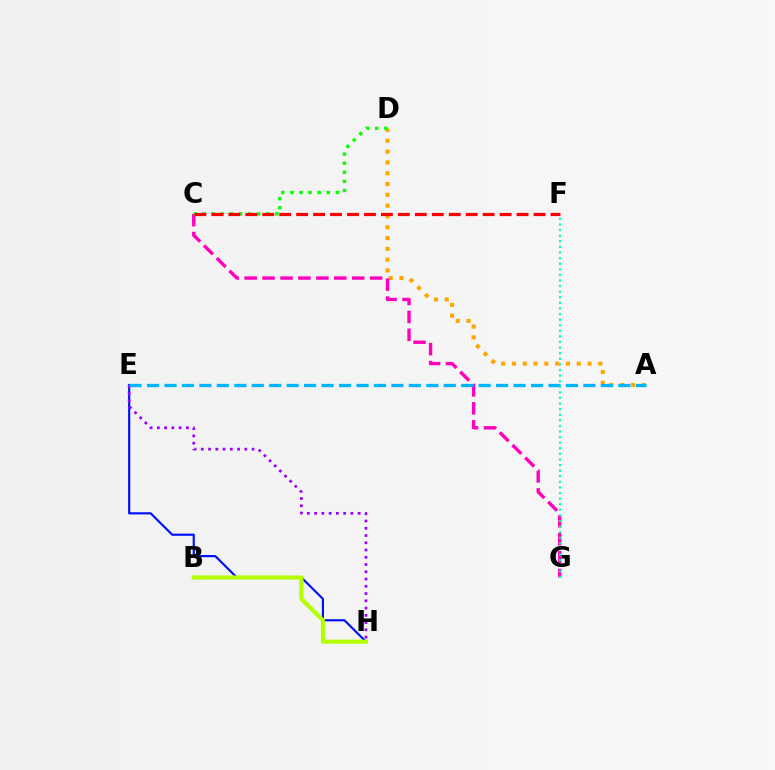{('A', 'D'): [{'color': '#ffa500', 'line_style': 'dotted', 'thickness': 2.94}], ('E', 'H'): [{'color': '#0010ff', 'line_style': 'solid', 'thickness': 1.55}, {'color': '#9b00ff', 'line_style': 'dotted', 'thickness': 1.97}], ('C', 'G'): [{'color': '#ff00bd', 'line_style': 'dashed', 'thickness': 2.44}], ('B', 'H'): [{'color': '#b3ff00', 'line_style': 'solid', 'thickness': 2.96}], ('C', 'D'): [{'color': '#08ff00', 'line_style': 'dotted', 'thickness': 2.47}], ('A', 'E'): [{'color': '#00b5ff', 'line_style': 'dashed', 'thickness': 2.37}], ('F', 'G'): [{'color': '#00ff9d', 'line_style': 'dotted', 'thickness': 1.52}], ('C', 'F'): [{'color': '#ff0000', 'line_style': 'dashed', 'thickness': 2.3}]}